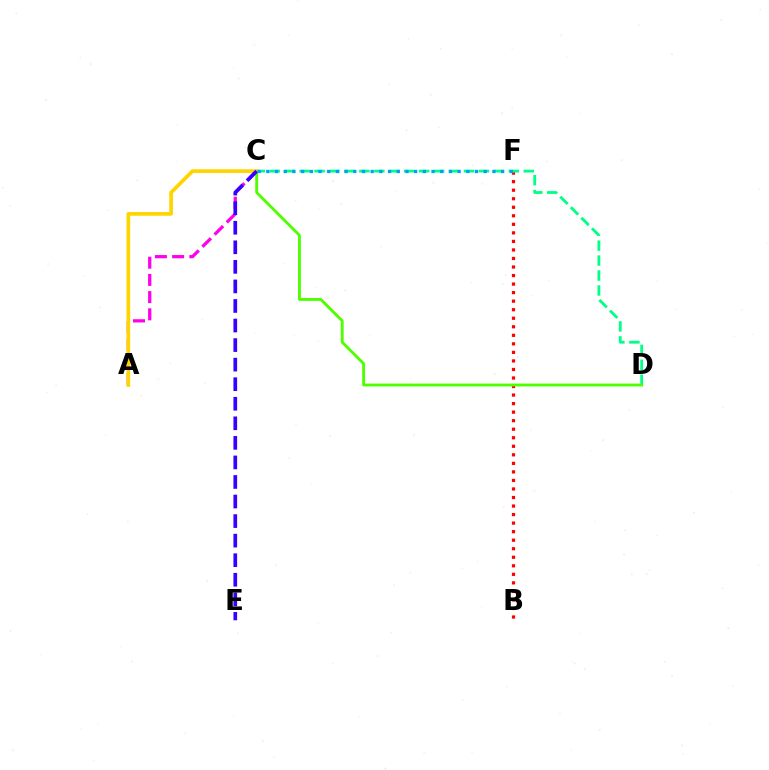{('A', 'C'): [{'color': '#ff00ed', 'line_style': 'dashed', 'thickness': 2.34}, {'color': '#ffd500', 'line_style': 'solid', 'thickness': 2.67}], ('B', 'F'): [{'color': '#ff0000', 'line_style': 'dotted', 'thickness': 2.32}], ('C', 'D'): [{'color': '#00ff86', 'line_style': 'dashed', 'thickness': 2.03}, {'color': '#4fff00', 'line_style': 'solid', 'thickness': 2.07}], ('C', 'E'): [{'color': '#3700ff', 'line_style': 'dashed', 'thickness': 2.66}], ('C', 'F'): [{'color': '#009eff', 'line_style': 'dotted', 'thickness': 2.36}]}